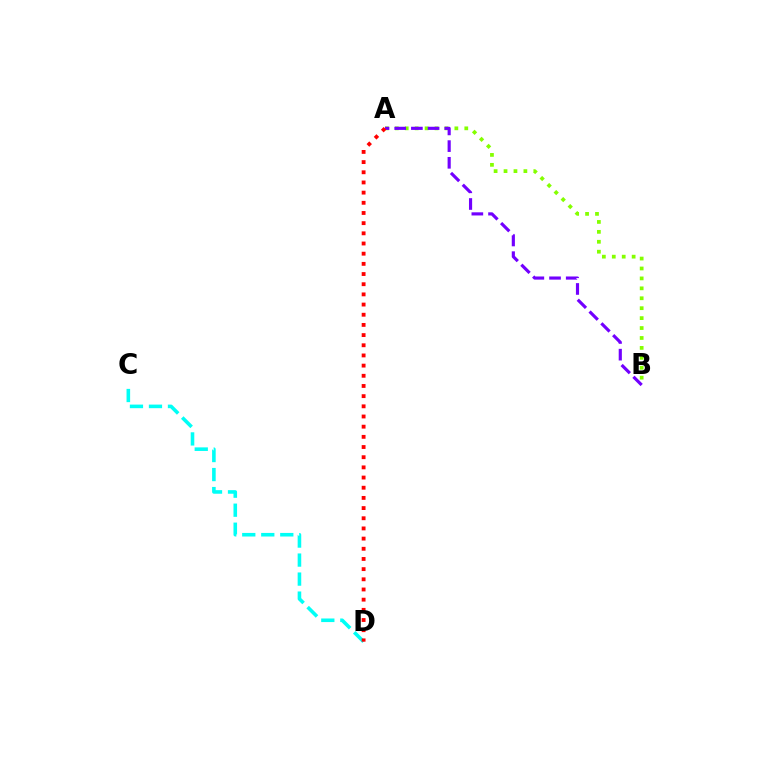{('C', 'D'): [{'color': '#00fff6', 'line_style': 'dashed', 'thickness': 2.58}], ('A', 'B'): [{'color': '#84ff00', 'line_style': 'dotted', 'thickness': 2.7}, {'color': '#7200ff', 'line_style': 'dashed', 'thickness': 2.27}], ('A', 'D'): [{'color': '#ff0000', 'line_style': 'dotted', 'thickness': 2.76}]}